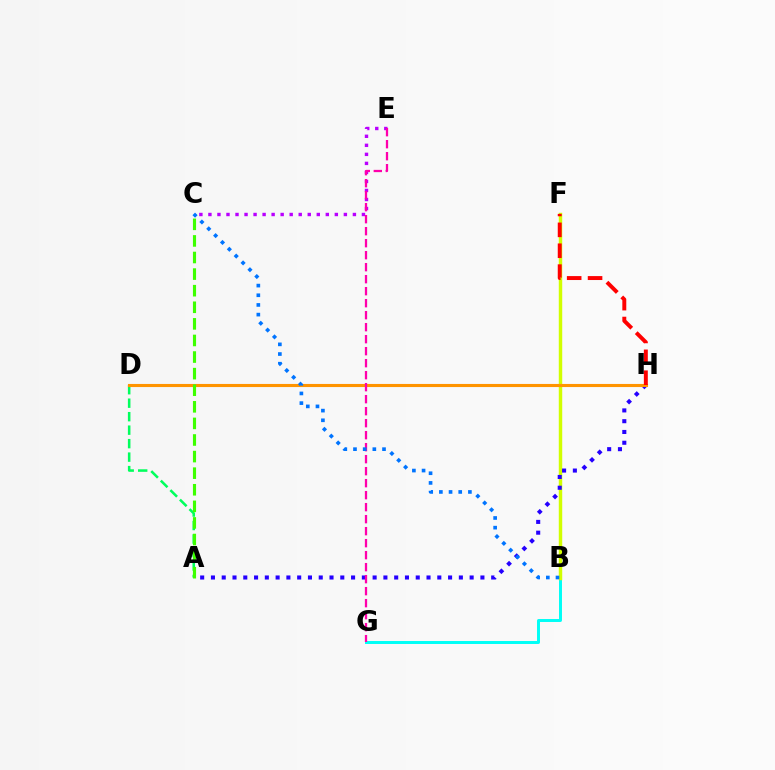{('B', 'G'): [{'color': '#00fff6', 'line_style': 'solid', 'thickness': 2.13}], ('A', 'D'): [{'color': '#00ff5c', 'line_style': 'dashed', 'thickness': 1.83}], ('C', 'E'): [{'color': '#b900ff', 'line_style': 'dotted', 'thickness': 2.45}], ('B', 'F'): [{'color': '#d1ff00', 'line_style': 'solid', 'thickness': 2.48}], ('A', 'H'): [{'color': '#2500ff', 'line_style': 'dotted', 'thickness': 2.93}], ('D', 'H'): [{'color': '#ff9400', 'line_style': 'solid', 'thickness': 2.23}], ('A', 'C'): [{'color': '#3dff00', 'line_style': 'dashed', 'thickness': 2.25}], ('F', 'H'): [{'color': '#ff0000', 'line_style': 'dashed', 'thickness': 2.84}], ('E', 'G'): [{'color': '#ff00ac', 'line_style': 'dashed', 'thickness': 1.63}], ('B', 'C'): [{'color': '#0074ff', 'line_style': 'dotted', 'thickness': 2.63}]}